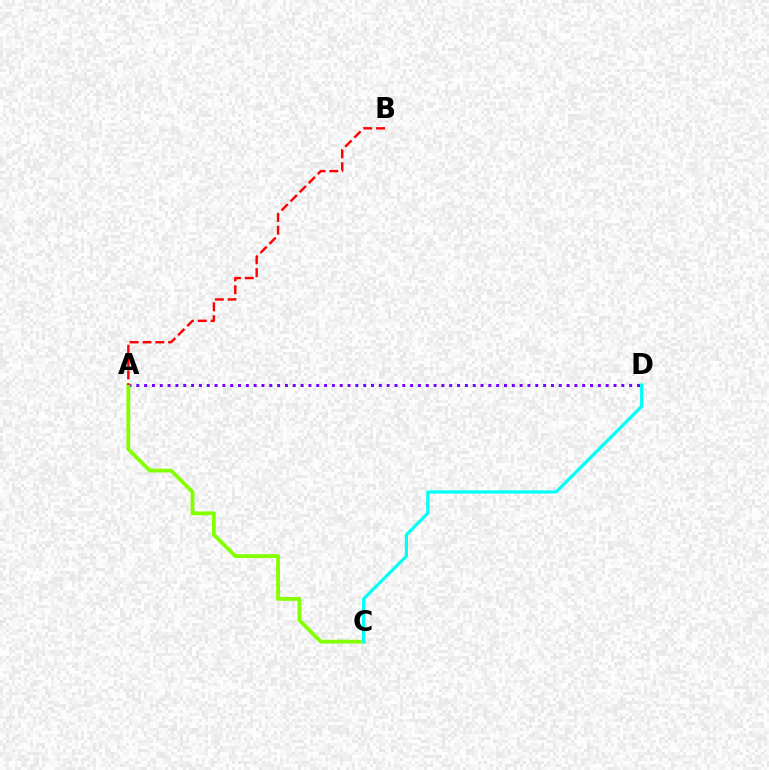{('A', 'D'): [{'color': '#7200ff', 'line_style': 'dotted', 'thickness': 2.13}], ('A', 'C'): [{'color': '#84ff00', 'line_style': 'solid', 'thickness': 2.73}], ('C', 'D'): [{'color': '#00fff6', 'line_style': 'solid', 'thickness': 2.27}], ('A', 'B'): [{'color': '#ff0000', 'line_style': 'dashed', 'thickness': 1.74}]}